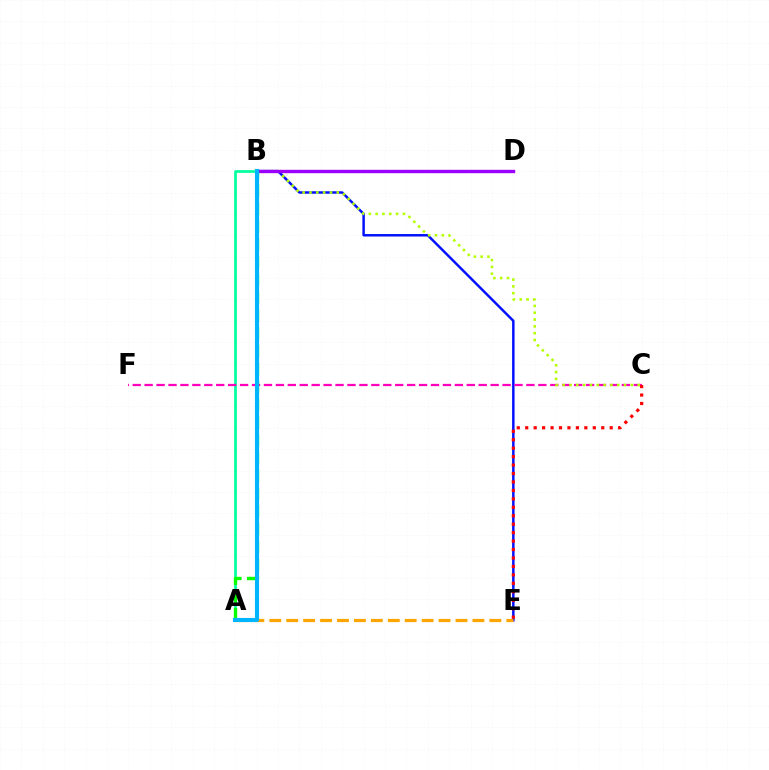{('A', 'B'): [{'color': '#00ff9d', 'line_style': 'solid', 'thickness': 1.95}, {'color': '#08ff00', 'line_style': 'dashed', 'thickness': 2.42}, {'color': '#00b5ff', 'line_style': 'solid', 'thickness': 2.96}], ('B', 'E'): [{'color': '#0010ff', 'line_style': 'solid', 'thickness': 1.77}], ('C', 'F'): [{'color': '#ff00bd', 'line_style': 'dashed', 'thickness': 1.62}], ('B', 'C'): [{'color': '#b3ff00', 'line_style': 'dotted', 'thickness': 1.85}], ('B', 'D'): [{'color': '#9b00ff', 'line_style': 'solid', 'thickness': 2.43}], ('A', 'E'): [{'color': '#ffa500', 'line_style': 'dashed', 'thickness': 2.3}], ('C', 'E'): [{'color': '#ff0000', 'line_style': 'dotted', 'thickness': 2.3}]}